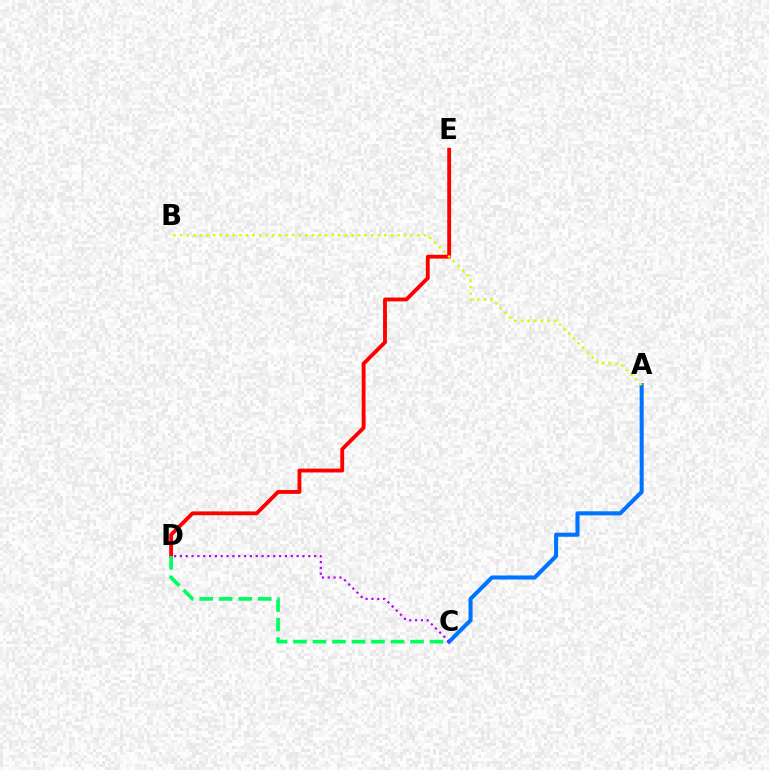{('A', 'C'): [{'color': '#0074ff', 'line_style': 'solid', 'thickness': 2.92}], ('C', 'D'): [{'color': '#b900ff', 'line_style': 'dotted', 'thickness': 1.59}, {'color': '#00ff5c', 'line_style': 'dashed', 'thickness': 2.65}], ('D', 'E'): [{'color': '#ff0000', 'line_style': 'solid', 'thickness': 2.77}], ('A', 'B'): [{'color': '#d1ff00', 'line_style': 'dotted', 'thickness': 1.79}]}